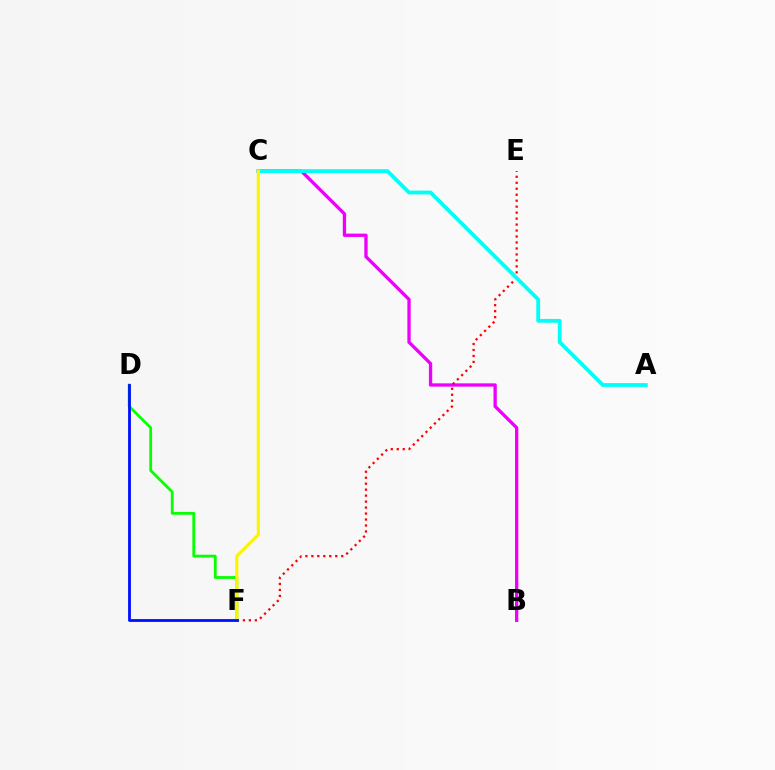{('B', 'C'): [{'color': '#ee00ff', 'line_style': 'solid', 'thickness': 2.39}], ('E', 'F'): [{'color': '#ff0000', 'line_style': 'dotted', 'thickness': 1.62}], ('A', 'C'): [{'color': '#00fff6', 'line_style': 'solid', 'thickness': 2.73}], ('D', 'F'): [{'color': '#08ff00', 'line_style': 'solid', 'thickness': 2.01}, {'color': '#0010ff', 'line_style': 'solid', 'thickness': 2.03}], ('C', 'F'): [{'color': '#fcf500', 'line_style': 'solid', 'thickness': 2.29}]}